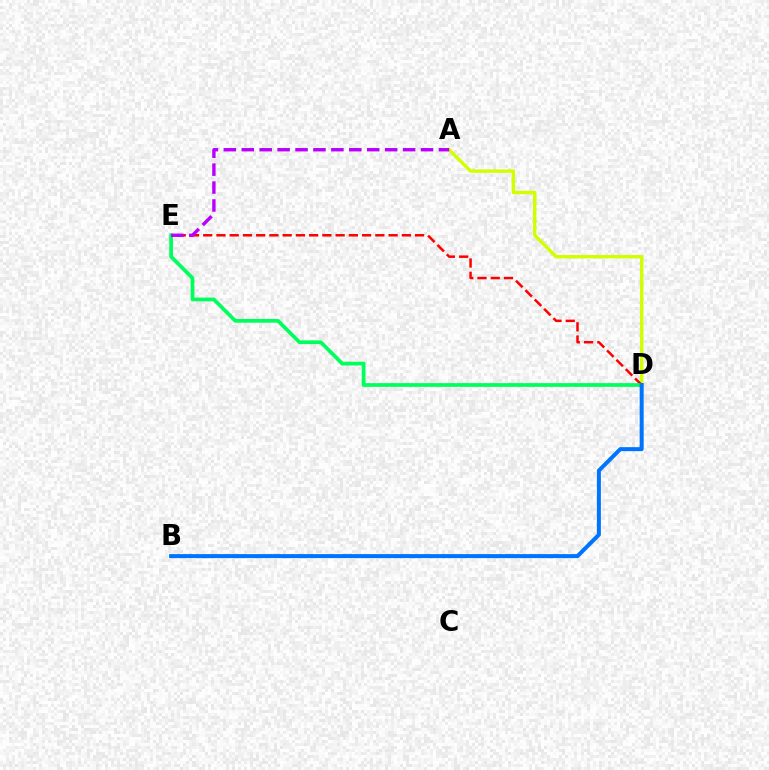{('A', 'D'): [{'color': '#d1ff00', 'line_style': 'solid', 'thickness': 2.46}], ('D', 'E'): [{'color': '#ff0000', 'line_style': 'dashed', 'thickness': 1.8}, {'color': '#00ff5c', 'line_style': 'solid', 'thickness': 2.68}], ('A', 'E'): [{'color': '#b900ff', 'line_style': 'dashed', 'thickness': 2.44}], ('B', 'D'): [{'color': '#0074ff', 'line_style': 'solid', 'thickness': 2.88}]}